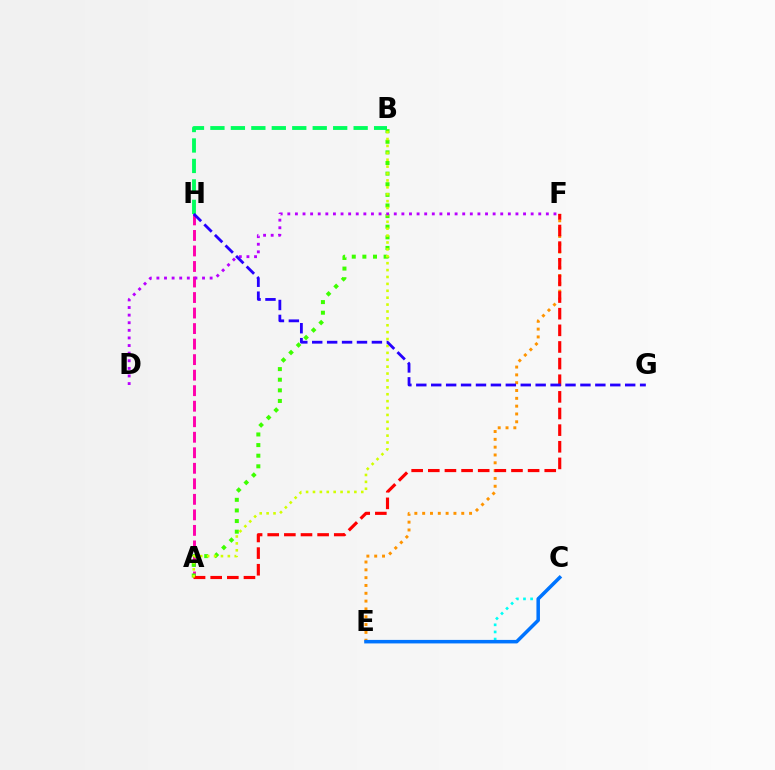{('E', 'F'): [{'color': '#ff9400', 'line_style': 'dotted', 'thickness': 2.12}], ('C', 'E'): [{'color': '#00fff6', 'line_style': 'dotted', 'thickness': 1.93}, {'color': '#0074ff', 'line_style': 'solid', 'thickness': 2.53}], ('A', 'H'): [{'color': '#ff00ac', 'line_style': 'dashed', 'thickness': 2.11}], ('A', 'B'): [{'color': '#3dff00', 'line_style': 'dotted', 'thickness': 2.88}, {'color': '#d1ff00', 'line_style': 'dotted', 'thickness': 1.87}], ('B', 'H'): [{'color': '#00ff5c', 'line_style': 'dashed', 'thickness': 2.78}], ('A', 'F'): [{'color': '#ff0000', 'line_style': 'dashed', 'thickness': 2.26}], ('D', 'F'): [{'color': '#b900ff', 'line_style': 'dotted', 'thickness': 2.07}], ('G', 'H'): [{'color': '#2500ff', 'line_style': 'dashed', 'thickness': 2.03}]}